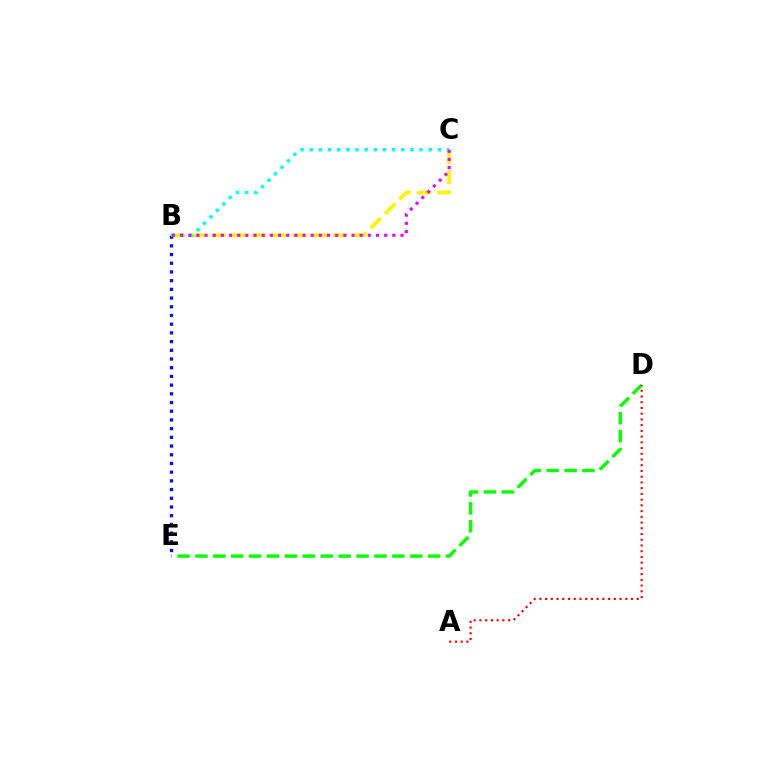{('B', 'C'): [{'color': '#fcf500', 'line_style': 'dashed', 'thickness': 2.76}, {'color': '#00fff6', 'line_style': 'dotted', 'thickness': 2.49}, {'color': '#ee00ff', 'line_style': 'dotted', 'thickness': 2.22}], ('B', 'E'): [{'color': '#0010ff', 'line_style': 'dotted', 'thickness': 2.37}], ('D', 'E'): [{'color': '#08ff00', 'line_style': 'dashed', 'thickness': 2.43}], ('A', 'D'): [{'color': '#ff0000', 'line_style': 'dotted', 'thickness': 1.56}]}